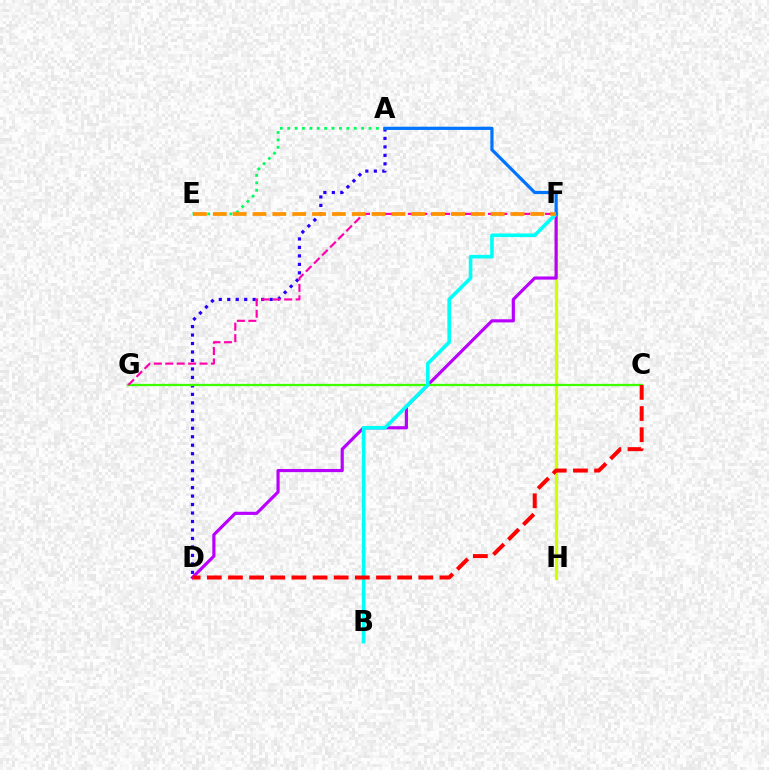{('F', 'H'): [{'color': '#d1ff00', 'line_style': 'solid', 'thickness': 2.36}], ('A', 'D'): [{'color': '#2500ff', 'line_style': 'dotted', 'thickness': 2.3}], ('D', 'F'): [{'color': '#b900ff', 'line_style': 'solid', 'thickness': 2.27}], ('C', 'G'): [{'color': '#3dff00', 'line_style': 'solid', 'thickness': 1.63}], ('A', 'E'): [{'color': '#00ff5c', 'line_style': 'dotted', 'thickness': 2.01}], ('B', 'F'): [{'color': '#00fff6', 'line_style': 'solid', 'thickness': 2.59}], ('F', 'G'): [{'color': '#ff00ac', 'line_style': 'dashed', 'thickness': 1.55}], ('C', 'D'): [{'color': '#ff0000', 'line_style': 'dashed', 'thickness': 2.87}], ('A', 'F'): [{'color': '#0074ff', 'line_style': 'solid', 'thickness': 2.31}], ('E', 'F'): [{'color': '#ff9400', 'line_style': 'dashed', 'thickness': 2.7}]}